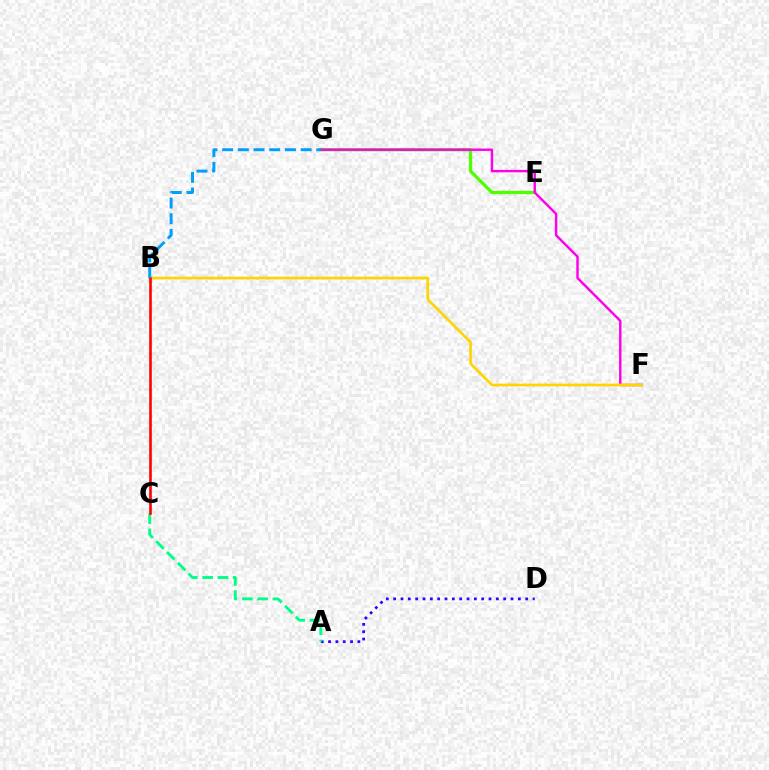{('E', 'G'): [{'color': '#4fff00', 'line_style': 'solid', 'thickness': 2.36}], ('F', 'G'): [{'color': '#ff00ed', 'line_style': 'solid', 'thickness': 1.75}], ('A', 'D'): [{'color': '#3700ff', 'line_style': 'dotted', 'thickness': 1.99}], ('B', 'F'): [{'color': '#ffd500', 'line_style': 'solid', 'thickness': 1.94}], ('A', 'C'): [{'color': '#00ff86', 'line_style': 'dashed', 'thickness': 2.08}], ('B', 'C'): [{'color': '#ff0000', 'line_style': 'solid', 'thickness': 1.87}], ('B', 'G'): [{'color': '#009eff', 'line_style': 'dashed', 'thickness': 2.13}]}